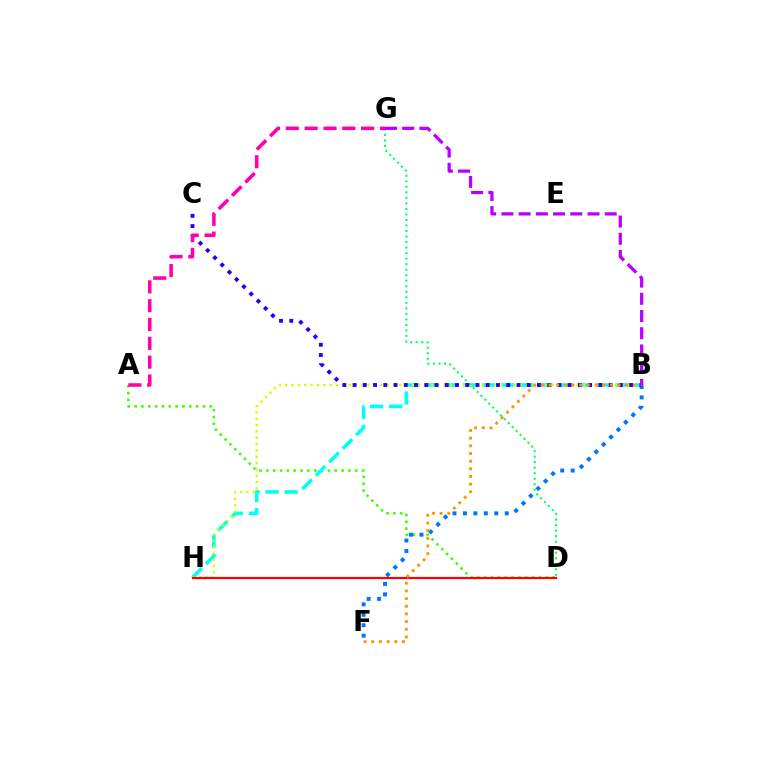{('A', 'D'): [{'color': '#3dff00', 'line_style': 'dotted', 'thickness': 1.86}], ('B', 'H'): [{'color': '#00fff6', 'line_style': 'dashed', 'thickness': 2.59}, {'color': '#d1ff00', 'line_style': 'dotted', 'thickness': 1.72}], ('B', 'F'): [{'color': '#0074ff', 'line_style': 'dotted', 'thickness': 2.84}, {'color': '#ff9400', 'line_style': 'dotted', 'thickness': 2.09}], ('D', 'G'): [{'color': '#00ff5c', 'line_style': 'dotted', 'thickness': 1.5}], ('B', 'C'): [{'color': '#2500ff', 'line_style': 'dotted', 'thickness': 2.78}], ('D', 'H'): [{'color': '#ff0000', 'line_style': 'solid', 'thickness': 1.56}], ('A', 'G'): [{'color': '#ff00ac', 'line_style': 'dashed', 'thickness': 2.56}], ('B', 'G'): [{'color': '#b900ff', 'line_style': 'dashed', 'thickness': 2.34}]}